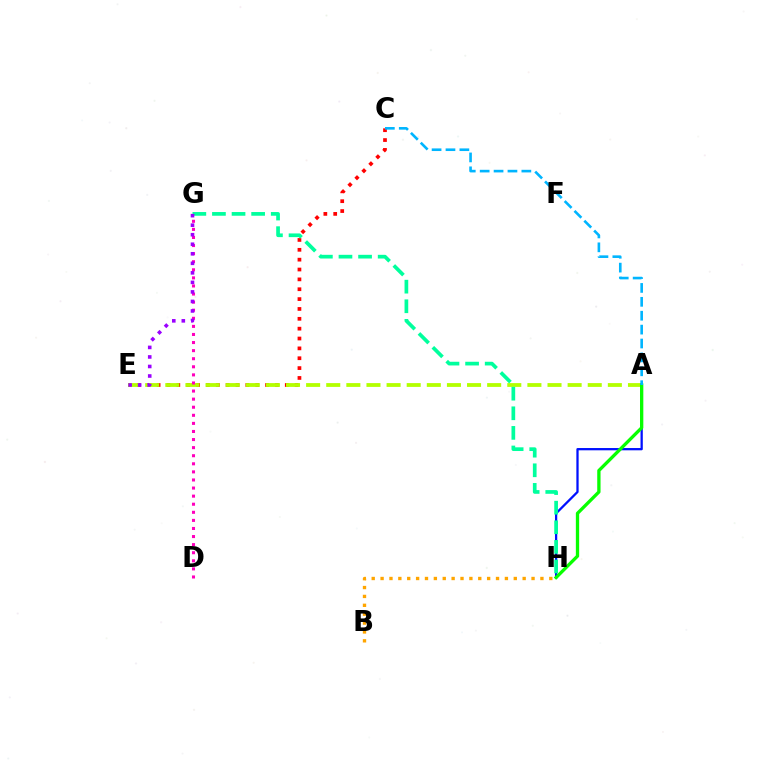{('A', 'H'): [{'color': '#0010ff', 'line_style': 'solid', 'thickness': 1.64}, {'color': '#08ff00', 'line_style': 'solid', 'thickness': 2.38}], ('C', 'E'): [{'color': '#ff0000', 'line_style': 'dotted', 'thickness': 2.68}], ('A', 'E'): [{'color': '#b3ff00', 'line_style': 'dashed', 'thickness': 2.73}], ('G', 'H'): [{'color': '#00ff9d', 'line_style': 'dashed', 'thickness': 2.66}], ('A', 'C'): [{'color': '#00b5ff', 'line_style': 'dashed', 'thickness': 1.89}], ('D', 'G'): [{'color': '#ff00bd', 'line_style': 'dotted', 'thickness': 2.2}], ('E', 'G'): [{'color': '#9b00ff', 'line_style': 'dotted', 'thickness': 2.59}], ('B', 'H'): [{'color': '#ffa500', 'line_style': 'dotted', 'thickness': 2.41}]}